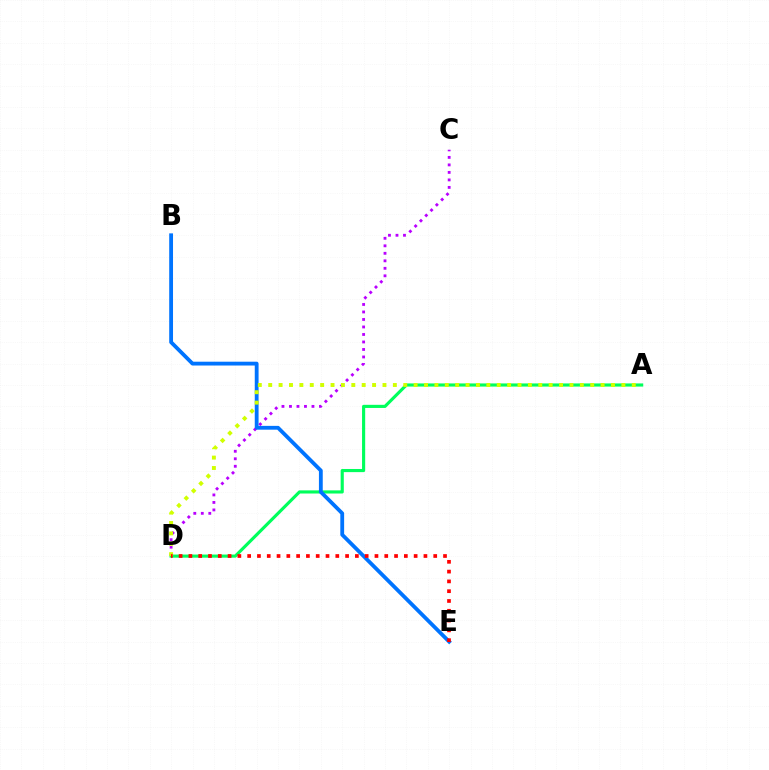{('C', 'D'): [{'color': '#b900ff', 'line_style': 'dotted', 'thickness': 2.04}], ('A', 'D'): [{'color': '#00ff5c', 'line_style': 'solid', 'thickness': 2.26}, {'color': '#d1ff00', 'line_style': 'dotted', 'thickness': 2.82}], ('B', 'E'): [{'color': '#0074ff', 'line_style': 'solid', 'thickness': 2.75}], ('D', 'E'): [{'color': '#ff0000', 'line_style': 'dotted', 'thickness': 2.66}]}